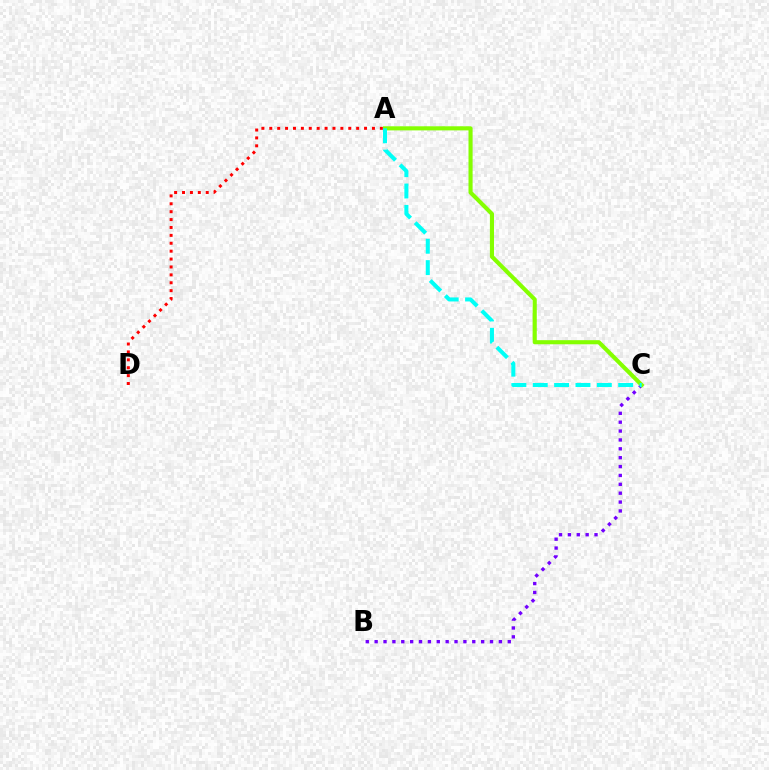{('B', 'C'): [{'color': '#7200ff', 'line_style': 'dotted', 'thickness': 2.41}], ('A', 'C'): [{'color': '#84ff00', 'line_style': 'solid', 'thickness': 2.95}, {'color': '#00fff6', 'line_style': 'dashed', 'thickness': 2.9}], ('A', 'D'): [{'color': '#ff0000', 'line_style': 'dotted', 'thickness': 2.15}]}